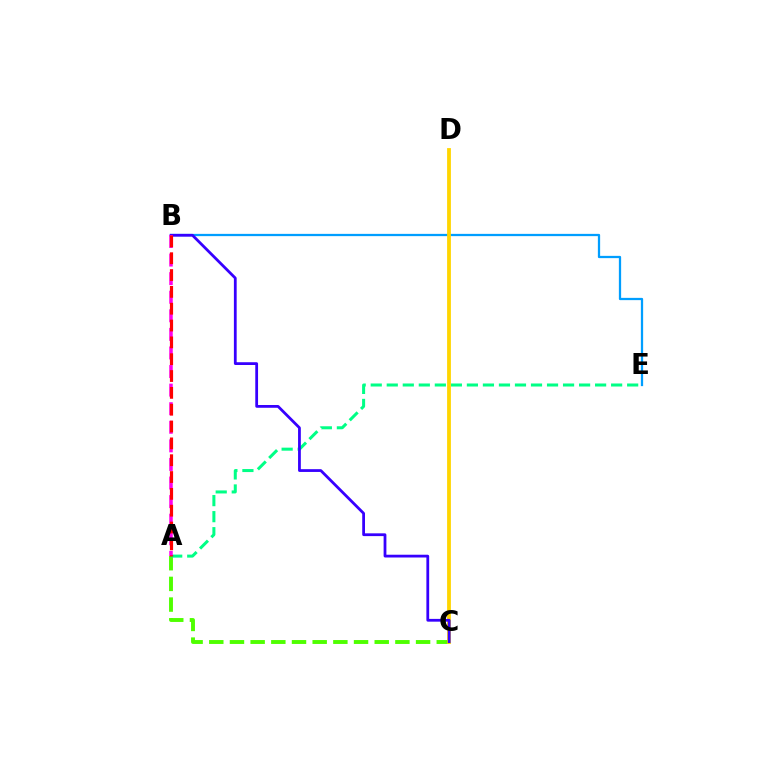{('A', 'C'): [{'color': '#4fff00', 'line_style': 'dashed', 'thickness': 2.81}], ('A', 'E'): [{'color': '#00ff86', 'line_style': 'dashed', 'thickness': 2.18}], ('B', 'E'): [{'color': '#009eff', 'line_style': 'solid', 'thickness': 1.63}], ('C', 'D'): [{'color': '#ffd500', 'line_style': 'solid', 'thickness': 2.74}], ('B', 'C'): [{'color': '#3700ff', 'line_style': 'solid', 'thickness': 2.0}], ('A', 'B'): [{'color': '#ff00ed', 'line_style': 'dashed', 'thickness': 2.52}, {'color': '#ff0000', 'line_style': 'dashed', 'thickness': 2.29}]}